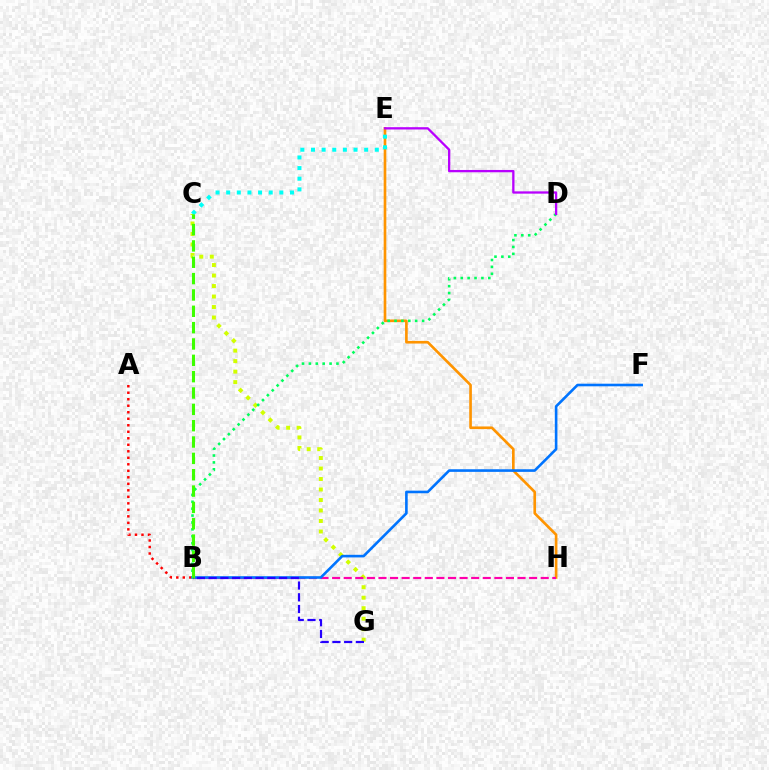{('C', 'G'): [{'color': '#d1ff00', 'line_style': 'dotted', 'thickness': 2.85}], ('E', 'H'): [{'color': '#ff9400', 'line_style': 'solid', 'thickness': 1.91}], ('B', 'H'): [{'color': '#ff00ac', 'line_style': 'dashed', 'thickness': 1.57}], ('A', 'B'): [{'color': '#ff0000', 'line_style': 'dotted', 'thickness': 1.77}], ('B', 'D'): [{'color': '#00ff5c', 'line_style': 'dotted', 'thickness': 1.87}], ('C', 'E'): [{'color': '#00fff6', 'line_style': 'dotted', 'thickness': 2.89}], ('B', 'F'): [{'color': '#0074ff', 'line_style': 'solid', 'thickness': 1.88}], ('B', 'C'): [{'color': '#3dff00', 'line_style': 'dashed', 'thickness': 2.22}], ('D', 'E'): [{'color': '#b900ff', 'line_style': 'solid', 'thickness': 1.66}], ('B', 'G'): [{'color': '#2500ff', 'line_style': 'dashed', 'thickness': 1.59}]}